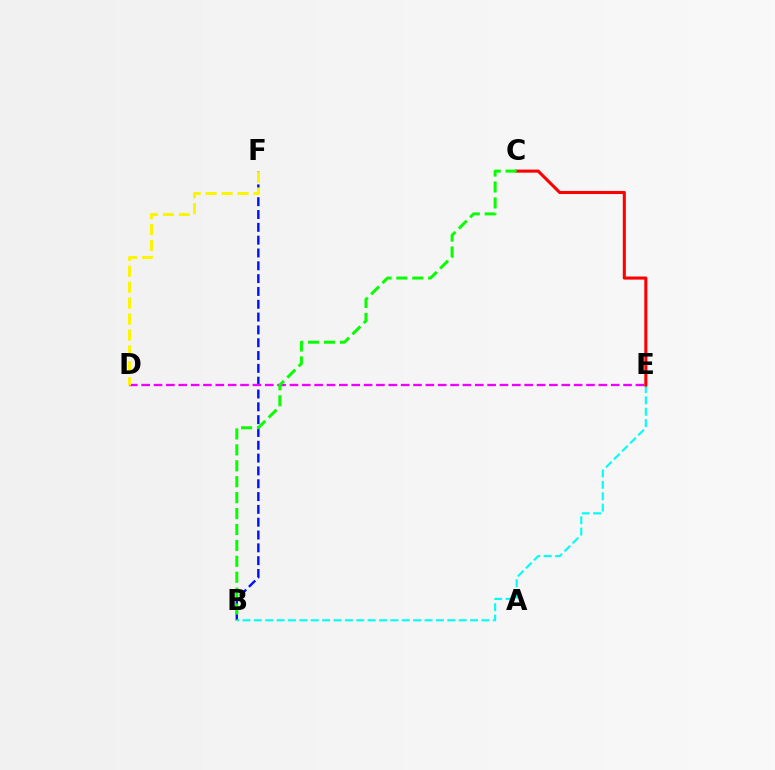{('B', 'F'): [{'color': '#0010ff', 'line_style': 'dashed', 'thickness': 1.74}], ('B', 'E'): [{'color': '#00fff6', 'line_style': 'dashed', 'thickness': 1.55}], ('D', 'E'): [{'color': '#ee00ff', 'line_style': 'dashed', 'thickness': 1.68}], ('C', 'E'): [{'color': '#ff0000', 'line_style': 'solid', 'thickness': 2.22}], ('B', 'C'): [{'color': '#08ff00', 'line_style': 'dashed', 'thickness': 2.16}], ('D', 'F'): [{'color': '#fcf500', 'line_style': 'dashed', 'thickness': 2.17}]}